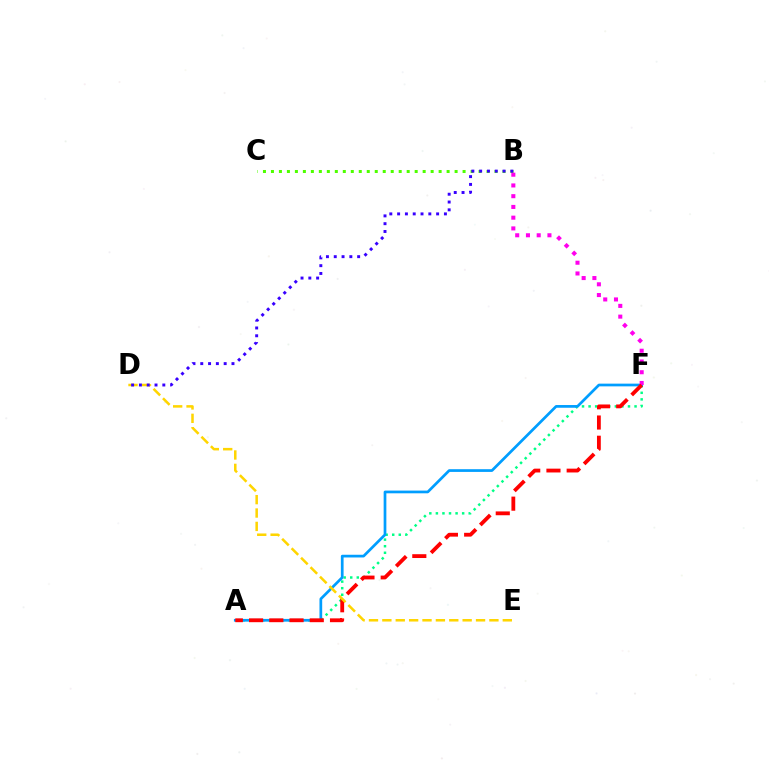{('A', 'F'): [{'color': '#00ff86', 'line_style': 'dotted', 'thickness': 1.78}, {'color': '#009eff', 'line_style': 'solid', 'thickness': 1.96}, {'color': '#ff0000', 'line_style': 'dashed', 'thickness': 2.75}], ('B', 'C'): [{'color': '#4fff00', 'line_style': 'dotted', 'thickness': 2.17}], ('B', 'F'): [{'color': '#ff00ed', 'line_style': 'dotted', 'thickness': 2.92}], ('D', 'E'): [{'color': '#ffd500', 'line_style': 'dashed', 'thickness': 1.82}], ('B', 'D'): [{'color': '#3700ff', 'line_style': 'dotted', 'thickness': 2.12}]}